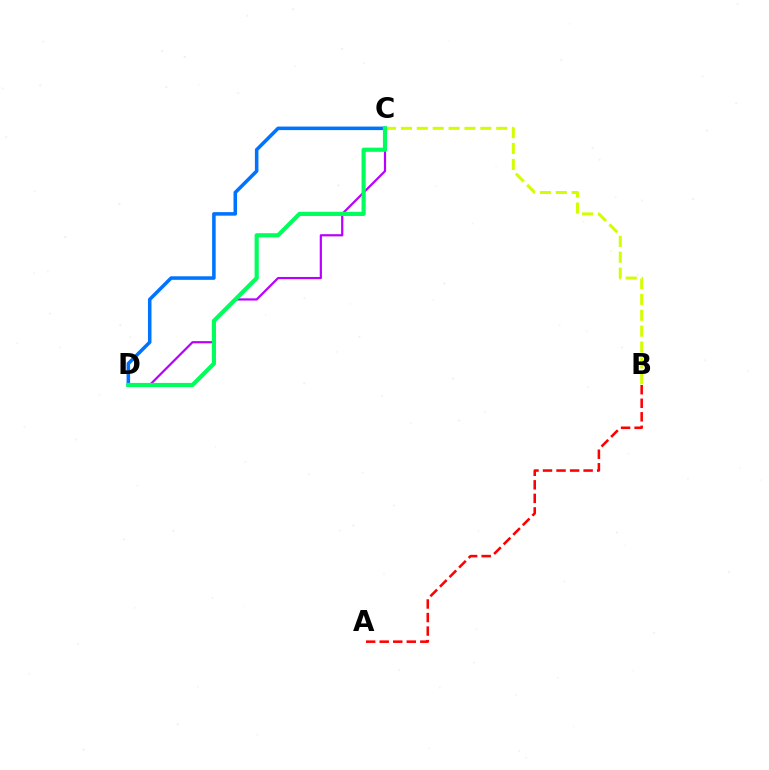{('C', 'D'): [{'color': '#b900ff', 'line_style': 'solid', 'thickness': 1.58}, {'color': '#0074ff', 'line_style': 'solid', 'thickness': 2.55}, {'color': '#00ff5c', 'line_style': 'solid', 'thickness': 3.0}], ('B', 'C'): [{'color': '#d1ff00', 'line_style': 'dashed', 'thickness': 2.16}], ('A', 'B'): [{'color': '#ff0000', 'line_style': 'dashed', 'thickness': 1.84}]}